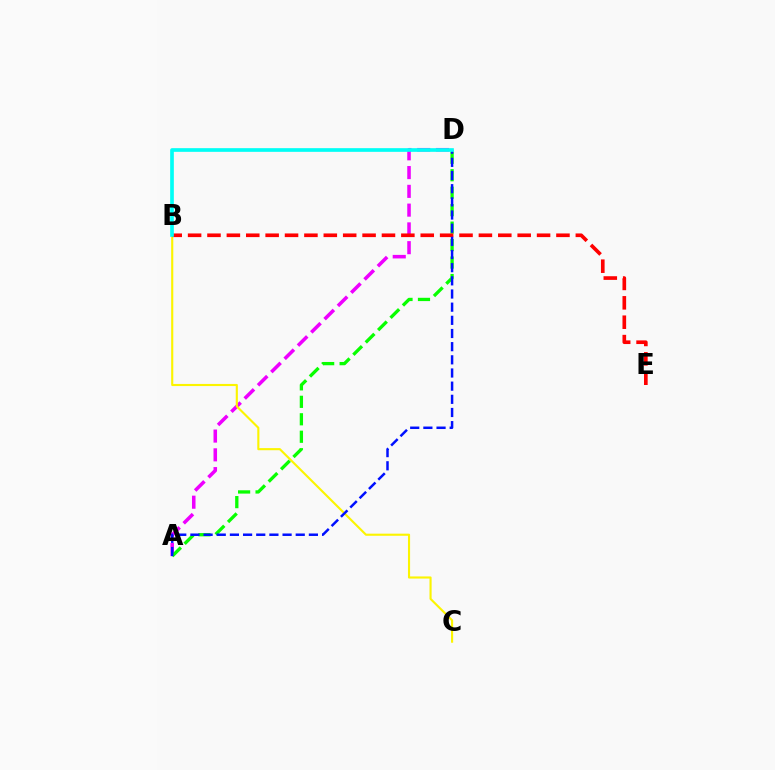{('A', 'D'): [{'color': '#ee00ff', 'line_style': 'dashed', 'thickness': 2.55}, {'color': '#08ff00', 'line_style': 'dashed', 'thickness': 2.37}, {'color': '#0010ff', 'line_style': 'dashed', 'thickness': 1.79}], ('B', 'C'): [{'color': '#fcf500', 'line_style': 'solid', 'thickness': 1.53}], ('B', 'E'): [{'color': '#ff0000', 'line_style': 'dashed', 'thickness': 2.63}], ('B', 'D'): [{'color': '#00fff6', 'line_style': 'solid', 'thickness': 2.64}]}